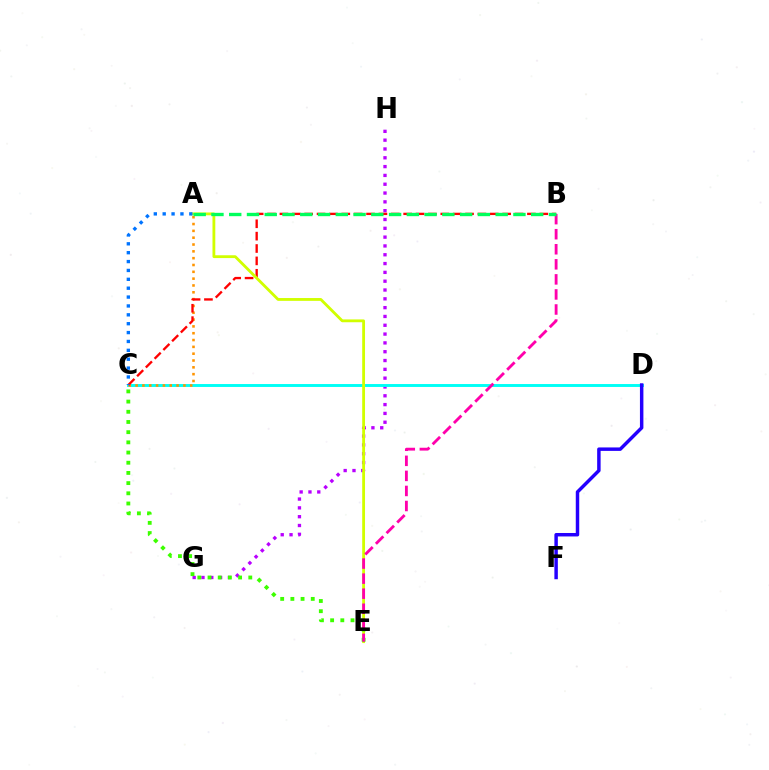{('G', 'H'): [{'color': '#b900ff', 'line_style': 'dotted', 'thickness': 2.39}], ('C', 'D'): [{'color': '#00fff6', 'line_style': 'solid', 'thickness': 2.1}], ('A', 'C'): [{'color': '#ff9400', 'line_style': 'dotted', 'thickness': 1.85}, {'color': '#0074ff', 'line_style': 'dotted', 'thickness': 2.41}], ('D', 'F'): [{'color': '#2500ff', 'line_style': 'solid', 'thickness': 2.49}], ('B', 'C'): [{'color': '#ff0000', 'line_style': 'dashed', 'thickness': 1.68}], ('A', 'E'): [{'color': '#d1ff00', 'line_style': 'solid', 'thickness': 2.03}], ('C', 'E'): [{'color': '#3dff00', 'line_style': 'dotted', 'thickness': 2.77}], ('B', 'E'): [{'color': '#ff00ac', 'line_style': 'dashed', 'thickness': 2.05}], ('A', 'B'): [{'color': '#00ff5c', 'line_style': 'dashed', 'thickness': 2.41}]}